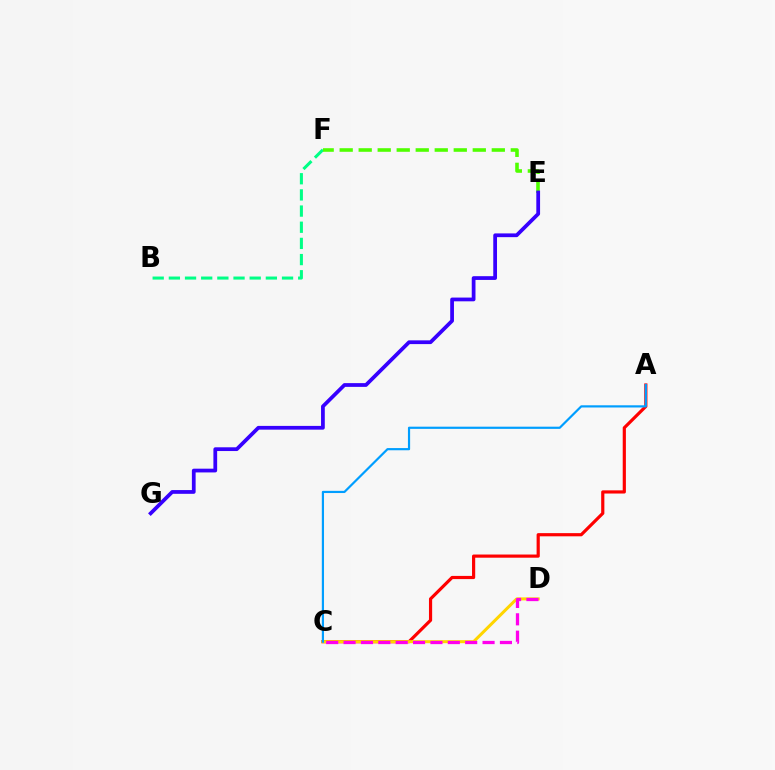{('A', 'C'): [{'color': '#ff0000', 'line_style': 'solid', 'thickness': 2.29}, {'color': '#009eff', 'line_style': 'solid', 'thickness': 1.58}], ('B', 'F'): [{'color': '#00ff86', 'line_style': 'dashed', 'thickness': 2.2}], ('E', 'F'): [{'color': '#4fff00', 'line_style': 'dashed', 'thickness': 2.58}], ('C', 'D'): [{'color': '#ffd500', 'line_style': 'solid', 'thickness': 2.18}, {'color': '#ff00ed', 'line_style': 'dashed', 'thickness': 2.36}], ('E', 'G'): [{'color': '#3700ff', 'line_style': 'solid', 'thickness': 2.7}]}